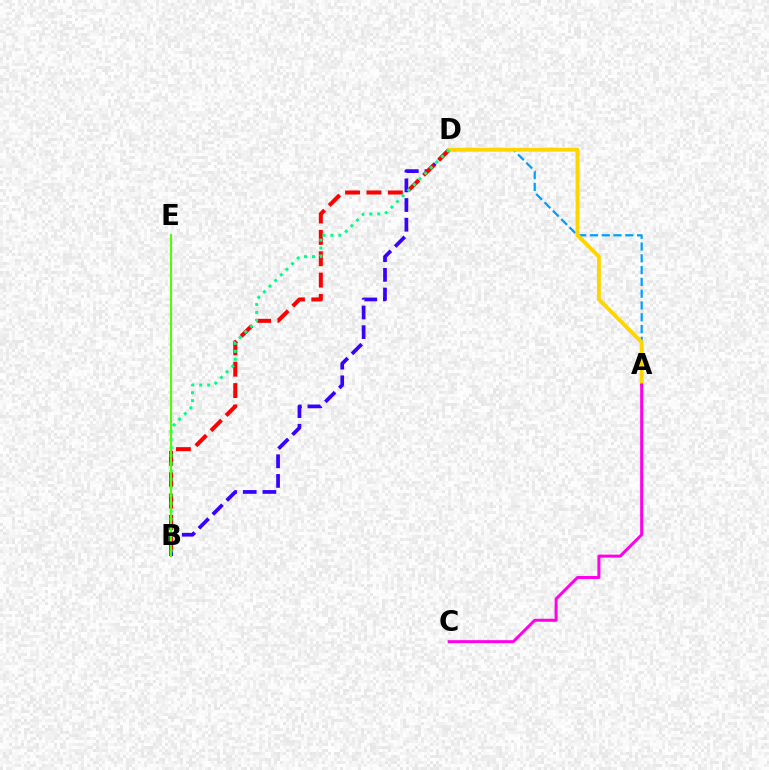{('B', 'D'): [{'color': '#3700ff', 'line_style': 'dashed', 'thickness': 2.67}, {'color': '#ff0000', 'line_style': 'dashed', 'thickness': 2.9}, {'color': '#00ff86', 'line_style': 'dotted', 'thickness': 2.16}], ('A', 'D'): [{'color': '#009eff', 'line_style': 'dashed', 'thickness': 1.6}, {'color': '#ffd500', 'line_style': 'solid', 'thickness': 2.81}], ('A', 'C'): [{'color': '#ff00ed', 'line_style': 'solid', 'thickness': 2.16}], ('B', 'E'): [{'color': '#4fff00', 'line_style': 'solid', 'thickness': 1.5}]}